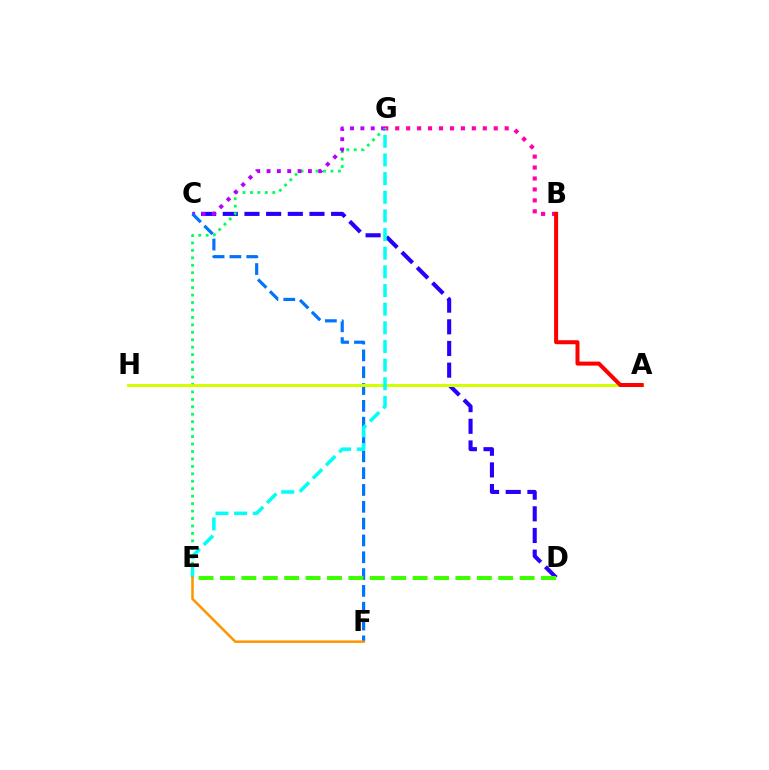{('B', 'G'): [{'color': '#ff00ac', 'line_style': 'dotted', 'thickness': 2.97}], ('C', 'D'): [{'color': '#2500ff', 'line_style': 'dashed', 'thickness': 2.94}], ('E', 'G'): [{'color': '#00ff5c', 'line_style': 'dotted', 'thickness': 2.02}, {'color': '#00fff6', 'line_style': 'dashed', 'thickness': 2.53}], ('C', 'G'): [{'color': '#b900ff', 'line_style': 'dotted', 'thickness': 2.81}], ('C', 'F'): [{'color': '#0074ff', 'line_style': 'dashed', 'thickness': 2.29}], ('A', 'H'): [{'color': '#d1ff00', 'line_style': 'solid', 'thickness': 2.17}], ('D', 'E'): [{'color': '#3dff00', 'line_style': 'dashed', 'thickness': 2.91}], ('A', 'B'): [{'color': '#ff0000', 'line_style': 'solid', 'thickness': 2.89}], ('E', 'F'): [{'color': '#ff9400', 'line_style': 'solid', 'thickness': 1.79}]}